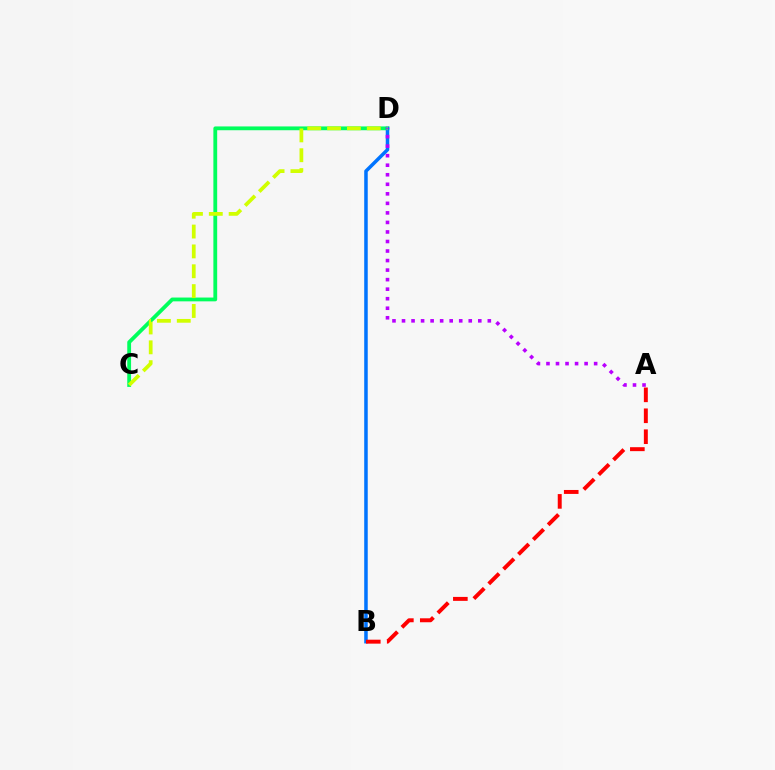{('C', 'D'): [{'color': '#00ff5c', 'line_style': 'solid', 'thickness': 2.74}, {'color': '#d1ff00', 'line_style': 'dashed', 'thickness': 2.7}], ('B', 'D'): [{'color': '#0074ff', 'line_style': 'solid', 'thickness': 2.53}], ('A', 'D'): [{'color': '#b900ff', 'line_style': 'dotted', 'thickness': 2.59}], ('A', 'B'): [{'color': '#ff0000', 'line_style': 'dashed', 'thickness': 2.84}]}